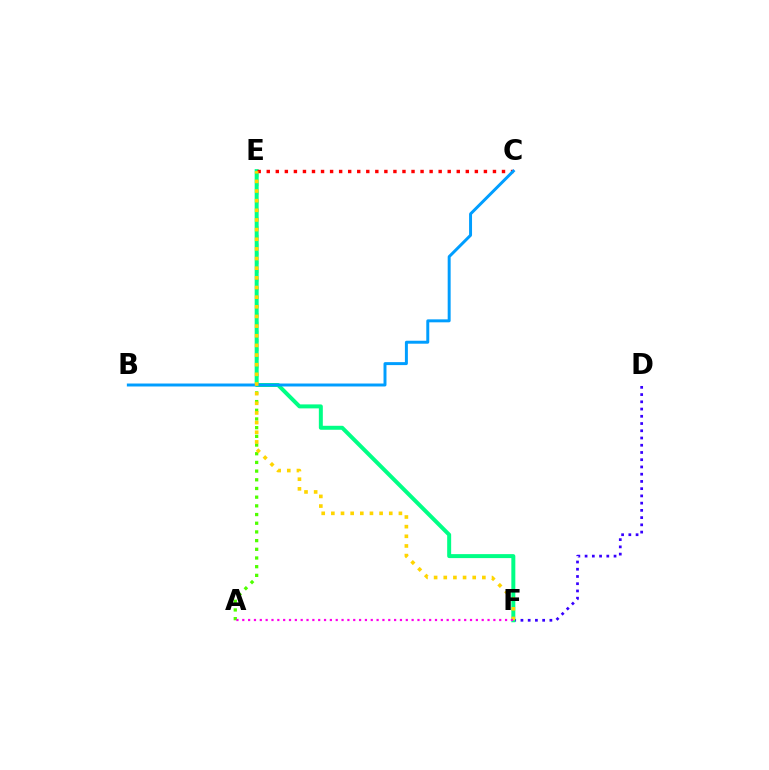{('D', 'F'): [{'color': '#3700ff', 'line_style': 'dotted', 'thickness': 1.97}], ('A', 'E'): [{'color': '#4fff00', 'line_style': 'dotted', 'thickness': 2.36}], ('E', 'F'): [{'color': '#00ff86', 'line_style': 'solid', 'thickness': 2.86}, {'color': '#ffd500', 'line_style': 'dotted', 'thickness': 2.62}], ('C', 'E'): [{'color': '#ff0000', 'line_style': 'dotted', 'thickness': 2.46}], ('B', 'C'): [{'color': '#009eff', 'line_style': 'solid', 'thickness': 2.13}], ('A', 'F'): [{'color': '#ff00ed', 'line_style': 'dotted', 'thickness': 1.59}]}